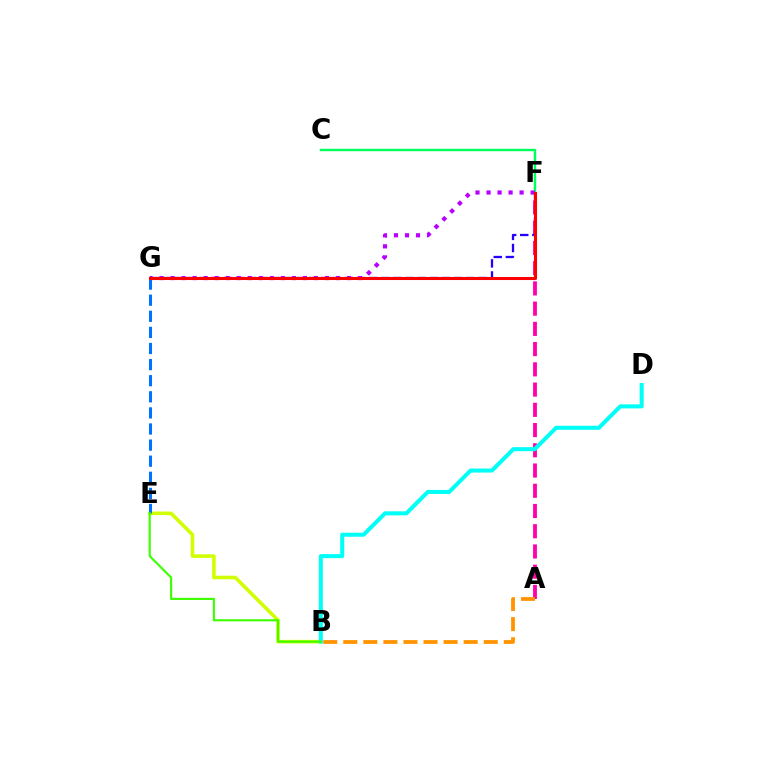{('C', 'F'): [{'color': '#00ff5c', 'line_style': 'solid', 'thickness': 1.74}], ('A', 'F'): [{'color': '#ff00ac', 'line_style': 'dashed', 'thickness': 2.75}], ('B', 'E'): [{'color': '#d1ff00', 'line_style': 'solid', 'thickness': 2.58}, {'color': '#3dff00', 'line_style': 'solid', 'thickness': 1.54}], ('F', 'G'): [{'color': '#2500ff', 'line_style': 'dashed', 'thickness': 1.65}, {'color': '#b900ff', 'line_style': 'dotted', 'thickness': 3.0}, {'color': '#ff0000', 'line_style': 'solid', 'thickness': 2.2}], ('A', 'B'): [{'color': '#ff9400', 'line_style': 'dashed', 'thickness': 2.73}], ('B', 'D'): [{'color': '#00fff6', 'line_style': 'solid', 'thickness': 2.9}], ('E', 'G'): [{'color': '#0074ff', 'line_style': 'dashed', 'thickness': 2.19}]}